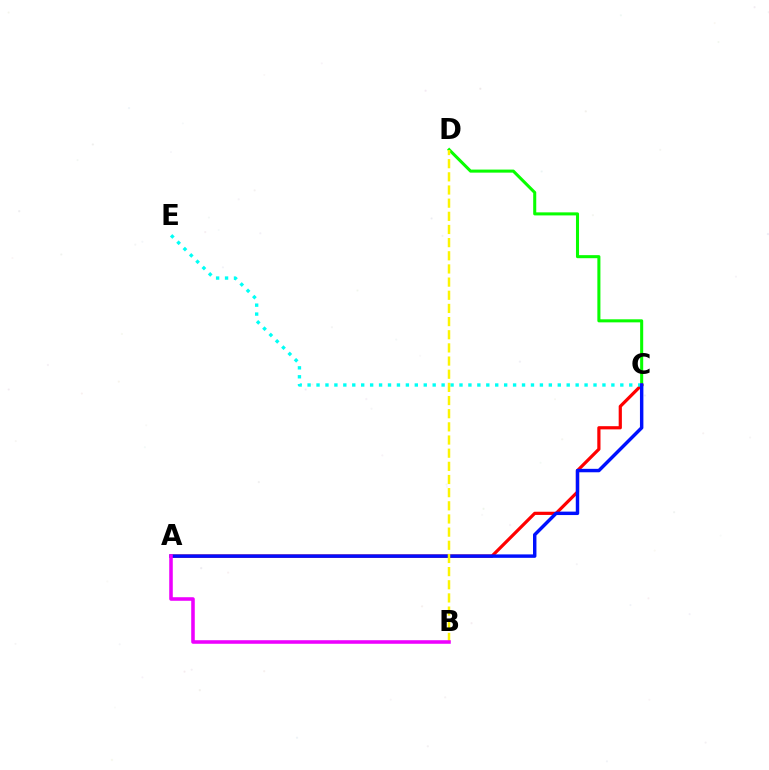{('C', 'D'): [{'color': '#08ff00', 'line_style': 'solid', 'thickness': 2.2}], ('A', 'C'): [{'color': '#ff0000', 'line_style': 'solid', 'thickness': 2.3}, {'color': '#0010ff', 'line_style': 'solid', 'thickness': 2.48}], ('C', 'E'): [{'color': '#00fff6', 'line_style': 'dotted', 'thickness': 2.43}], ('B', 'D'): [{'color': '#fcf500', 'line_style': 'dashed', 'thickness': 1.79}], ('A', 'B'): [{'color': '#ee00ff', 'line_style': 'solid', 'thickness': 2.56}]}